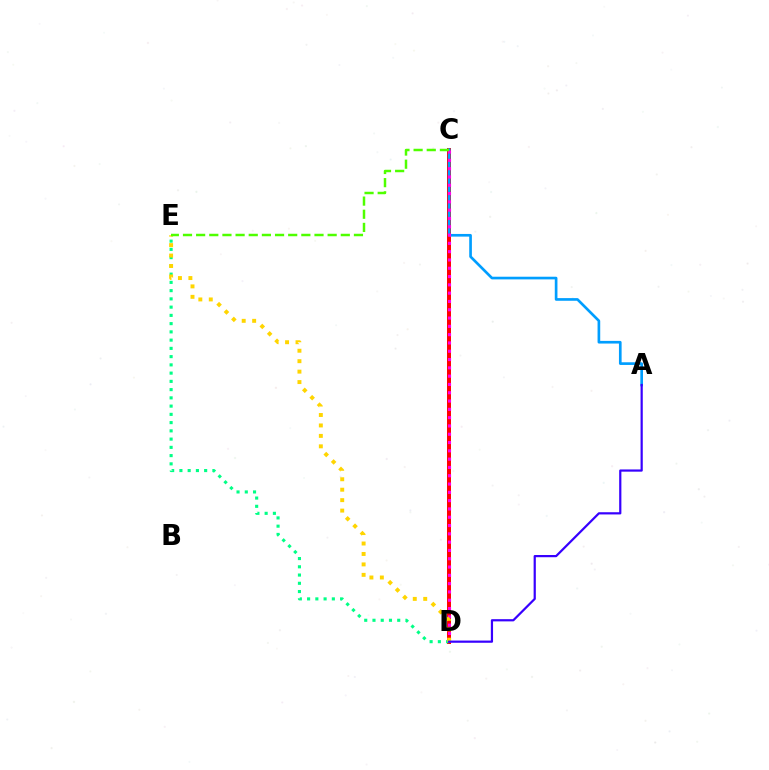{('C', 'D'): [{'color': '#ff0000', 'line_style': 'solid', 'thickness': 2.86}, {'color': '#ff00ed', 'line_style': 'dotted', 'thickness': 2.25}], ('A', 'C'): [{'color': '#009eff', 'line_style': 'solid', 'thickness': 1.92}], ('D', 'E'): [{'color': '#00ff86', 'line_style': 'dotted', 'thickness': 2.24}, {'color': '#ffd500', 'line_style': 'dotted', 'thickness': 2.84}], ('C', 'E'): [{'color': '#4fff00', 'line_style': 'dashed', 'thickness': 1.79}], ('A', 'D'): [{'color': '#3700ff', 'line_style': 'solid', 'thickness': 1.59}]}